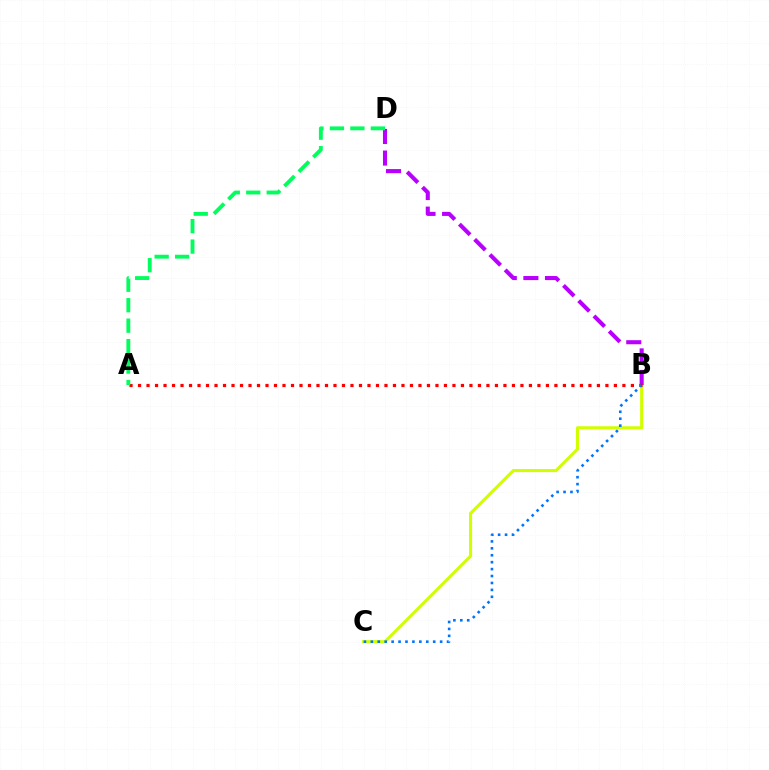{('B', 'C'): [{'color': '#d1ff00', 'line_style': 'solid', 'thickness': 2.24}, {'color': '#0074ff', 'line_style': 'dotted', 'thickness': 1.88}], ('B', 'D'): [{'color': '#b900ff', 'line_style': 'dashed', 'thickness': 2.93}], ('A', 'B'): [{'color': '#ff0000', 'line_style': 'dotted', 'thickness': 2.31}], ('A', 'D'): [{'color': '#00ff5c', 'line_style': 'dashed', 'thickness': 2.78}]}